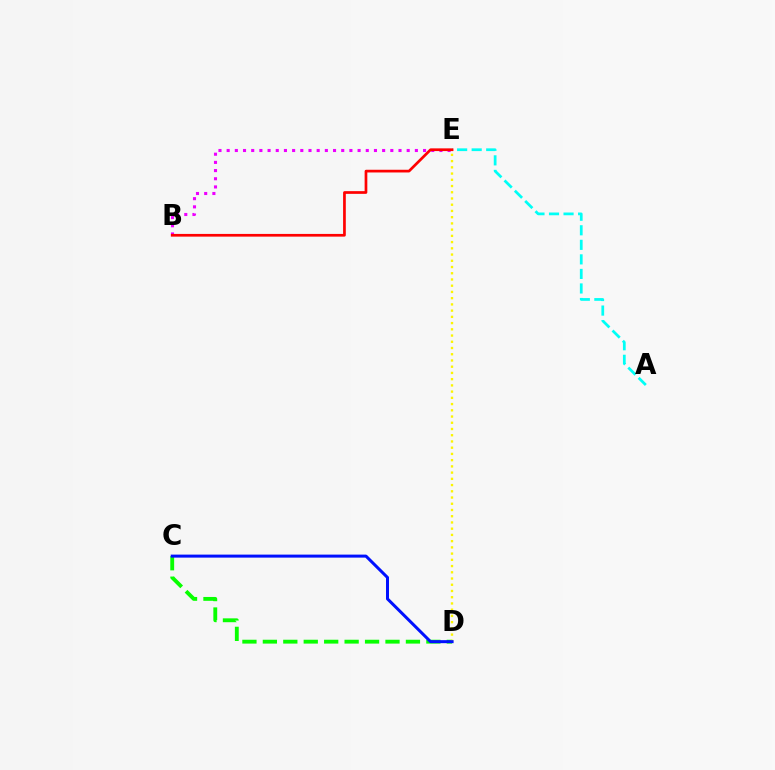{('B', 'E'): [{'color': '#ee00ff', 'line_style': 'dotted', 'thickness': 2.22}, {'color': '#ff0000', 'line_style': 'solid', 'thickness': 1.95}], ('C', 'D'): [{'color': '#08ff00', 'line_style': 'dashed', 'thickness': 2.78}, {'color': '#0010ff', 'line_style': 'solid', 'thickness': 2.17}], ('A', 'E'): [{'color': '#00fff6', 'line_style': 'dashed', 'thickness': 1.98}], ('D', 'E'): [{'color': '#fcf500', 'line_style': 'dotted', 'thickness': 1.69}]}